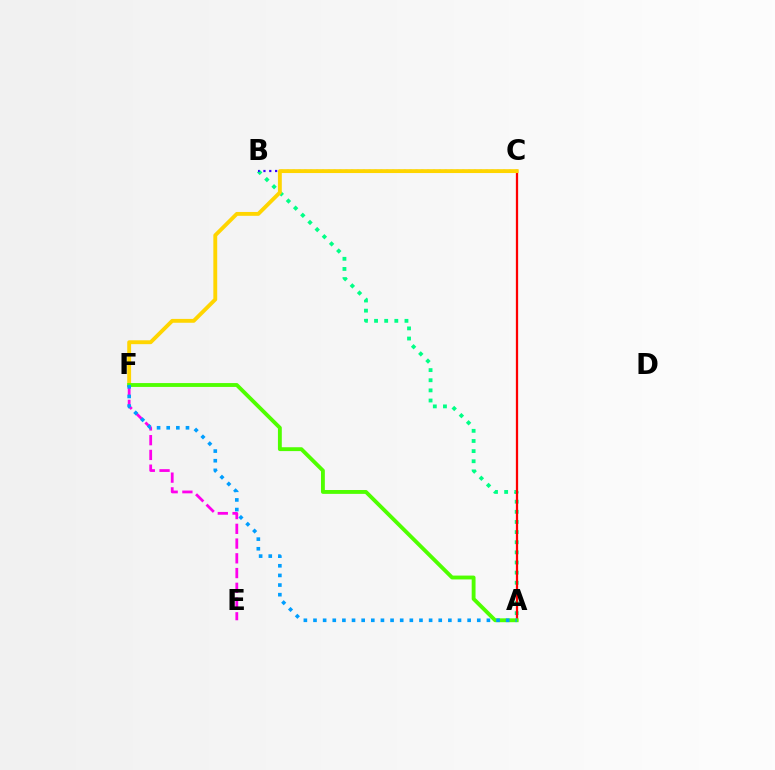{('A', 'B'): [{'color': '#00ff86', 'line_style': 'dotted', 'thickness': 2.75}], ('B', 'C'): [{'color': '#3700ff', 'line_style': 'dotted', 'thickness': 1.59}], ('E', 'F'): [{'color': '#ff00ed', 'line_style': 'dashed', 'thickness': 2.0}], ('A', 'C'): [{'color': '#ff0000', 'line_style': 'solid', 'thickness': 1.63}], ('C', 'F'): [{'color': '#ffd500', 'line_style': 'solid', 'thickness': 2.78}], ('A', 'F'): [{'color': '#4fff00', 'line_style': 'solid', 'thickness': 2.78}, {'color': '#009eff', 'line_style': 'dotted', 'thickness': 2.62}]}